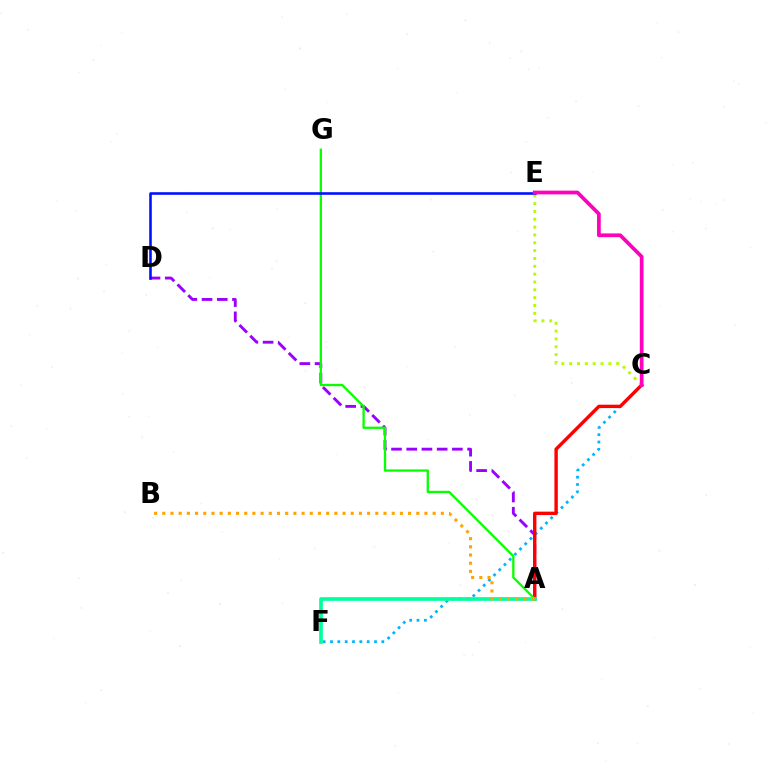{('A', 'D'): [{'color': '#9b00ff', 'line_style': 'dashed', 'thickness': 2.07}], ('C', 'F'): [{'color': '#00b5ff', 'line_style': 'dotted', 'thickness': 1.99}], ('A', 'C'): [{'color': '#ff0000', 'line_style': 'solid', 'thickness': 2.44}], ('C', 'E'): [{'color': '#b3ff00', 'line_style': 'dotted', 'thickness': 2.13}, {'color': '#ff00bd', 'line_style': 'solid', 'thickness': 2.69}], ('A', 'G'): [{'color': '#08ff00', 'line_style': 'solid', 'thickness': 1.66}], ('D', 'E'): [{'color': '#0010ff', 'line_style': 'solid', 'thickness': 1.86}], ('A', 'F'): [{'color': '#00ff9d', 'line_style': 'solid', 'thickness': 2.63}], ('A', 'B'): [{'color': '#ffa500', 'line_style': 'dotted', 'thickness': 2.23}]}